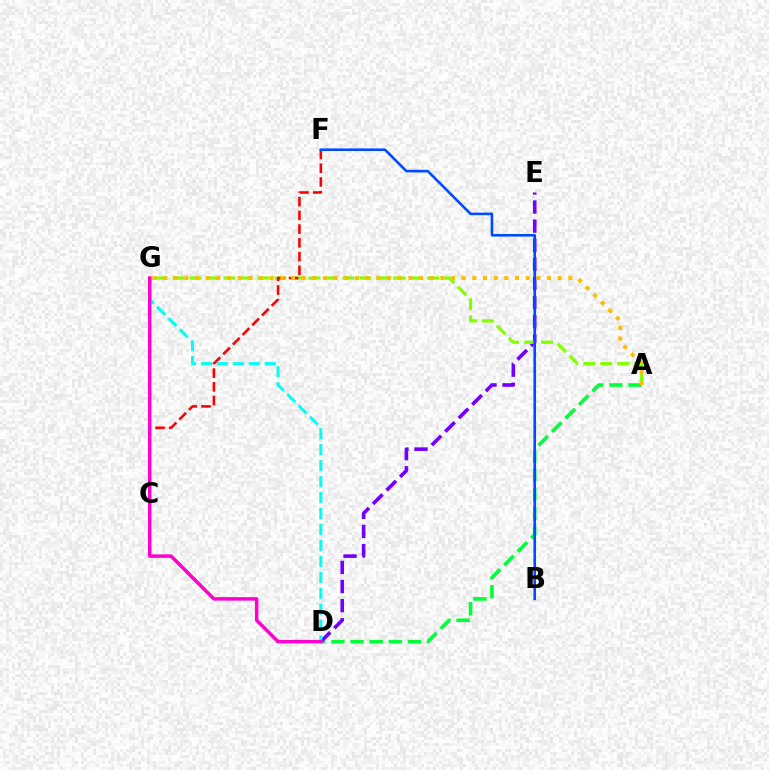{('A', 'D'): [{'color': '#00ff39', 'line_style': 'dashed', 'thickness': 2.6}], ('D', 'E'): [{'color': '#7200ff', 'line_style': 'dashed', 'thickness': 2.6}], ('A', 'G'): [{'color': '#84ff00', 'line_style': 'dashed', 'thickness': 2.31}, {'color': '#ffbd00', 'line_style': 'dotted', 'thickness': 2.9}], ('C', 'F'): [{'color': '#ff0000', 'line_style': 'dashed', 'thickness': 1.86}], ('D', 'G'): [{'color': '#00fff6', 'line_style': 'dashed', 'thickness': 2.17}, {'color': '#ff00cf', 'line_style': 'solid', 'thickness': 2.5}], ('B', 'F'): [{'color': '#004bff', 'line_style': 'solid', 'thickness': 1.88}]}